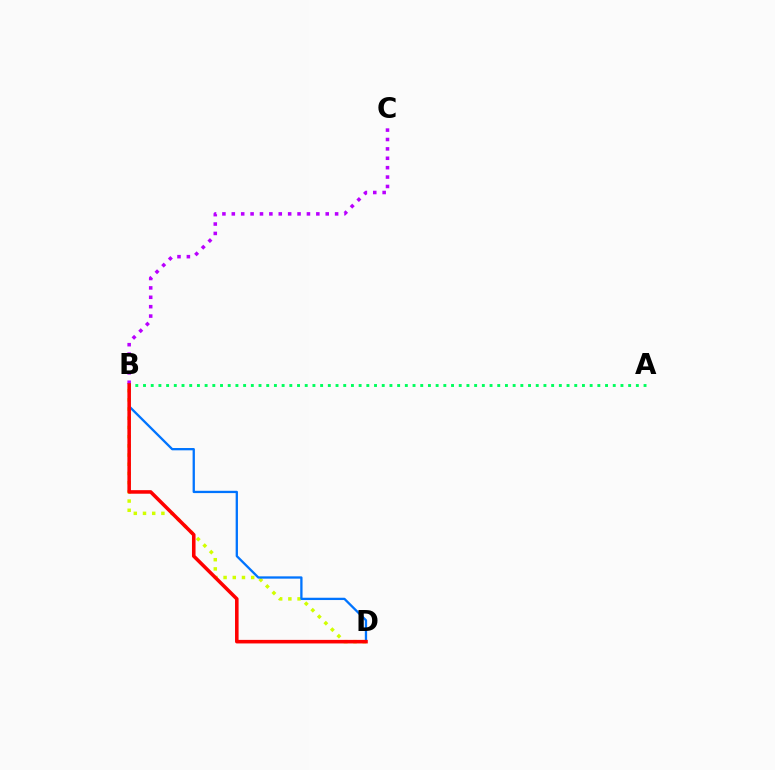{('B', 'D'): [{'color': '#d1ff00', 'line_style': 'dotted', 'thickness': 2.5}, {'color': '#0074ff', 'line_style': 'solid', 'thickness': 1.66}, {'color': '#ff0000', 'line_style': 'solid', 'thickness': 2.56}], ('A', 'B'): [{'color': '#00ff5c', 'line_style': 'dotted', 'thickness': 2.09}], ('B', 'C'): [{'color': '#b900ff', 'line_style': 'dotted', 'thickness': 2.55}]}